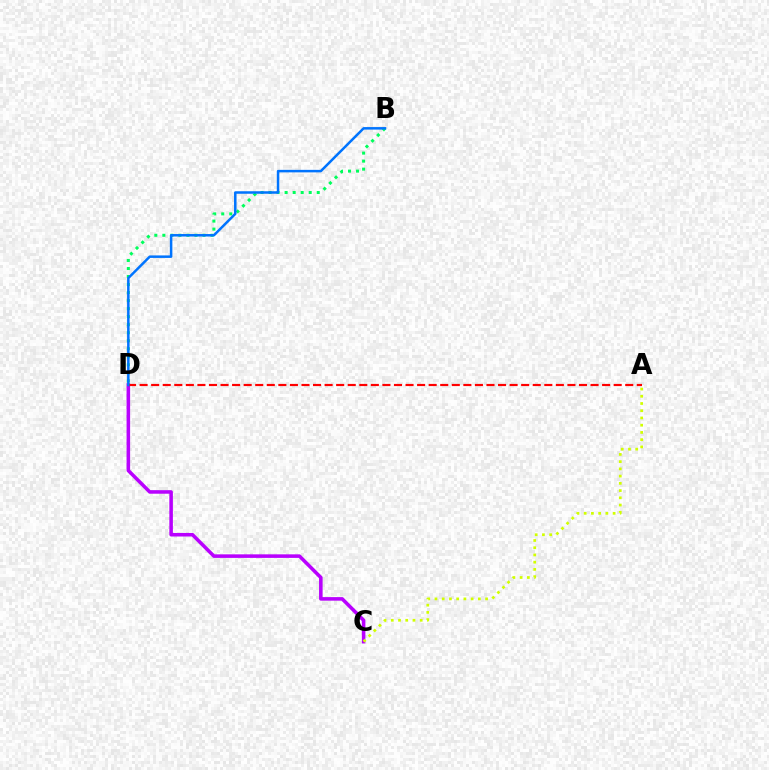{('B', 'D'): [{'color': '#00ff5c', 'line_style': 'dotted', 'thickness': 2.18}, {'color': '#0074ff', 'line_style': 'solid', 'thickness': 1.8}], ('C', 'D'): [{'color': '#b900ff', 'line_style': 'solid', 'thickness': 2.56}], ('A', 'C'): [{'color': '#d1ff00', 'line_style': 'dotted', 'thickness': 1.96}], ('A', 'D'): [{'color': '#ff0000', 'line_style': 'dashed', 'thickness': 1.57}]}